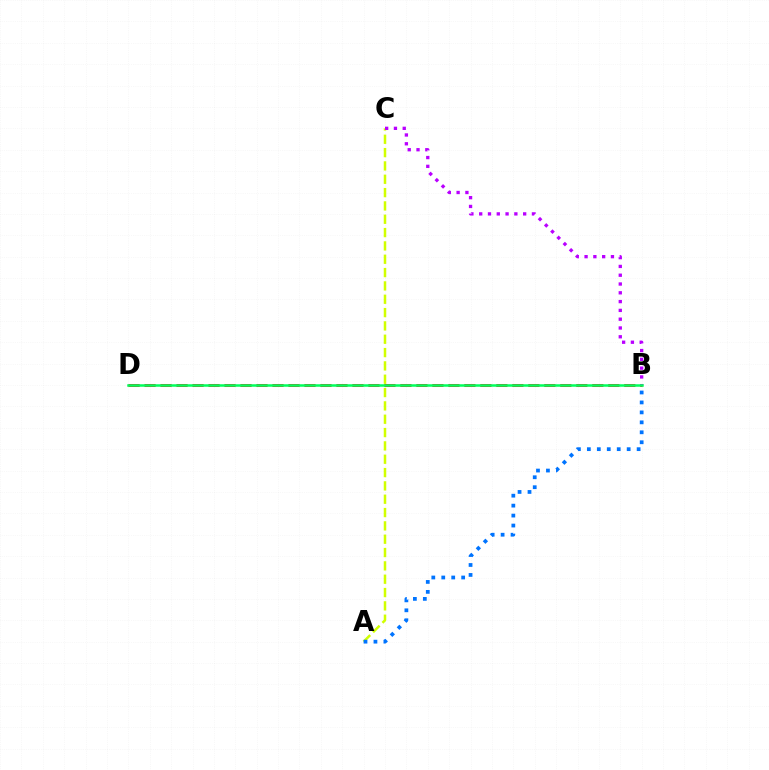{('B', 'D'): [{'color': '#ff0000', 'line_style': 'dashed', 'thickness': 2.17}, {'color': '#00ff5c', 'line_style': 'solid', 'thickness': 1.8}], ('A', 'C'): [{'color': '#d1ff00', 'line_style': 'dashed', 'thickness': 1.81}], ('A', 'B'): [{'color': '#0074ff', 'line_style': 'dotted', 'thickness': 2.7}], ('B', 'C'): [{'color': '#b900ff', 'line_style': 'dotted', 'thickness': 2.39}]}